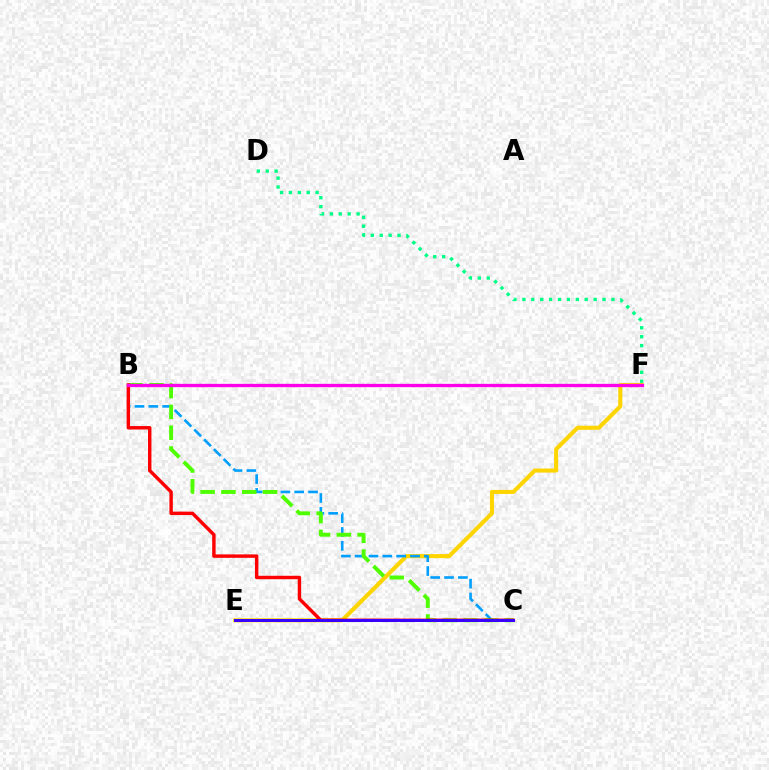{('E', 'F'): [{'color': '#ffd500', 'line_style': 'solid', 'thickness': 2.93}], ('B', 'C'): [{'color': '#009eff', 'line_style': 'dashed', 'thickness': 1.88}, {'color': '#4fff00', 'line_style': 'dashed', 'thickness': 2.83}, {'color': '#ff0000', 'line_style': 'solid', 'thickness': 2.47}], ('C', 'E'): [{'color': '#3700ff', 'line_style': 'solid', 'thickness': 2.13}], ('B', 'F'): [{'color': '#ff00ed', 'line_style': 'solid', 'thickness': 2.38}], ('D', 'F'): [{'color': '#00ff86', 'line_style': 'dotted', 'thickness': 2.42}]}